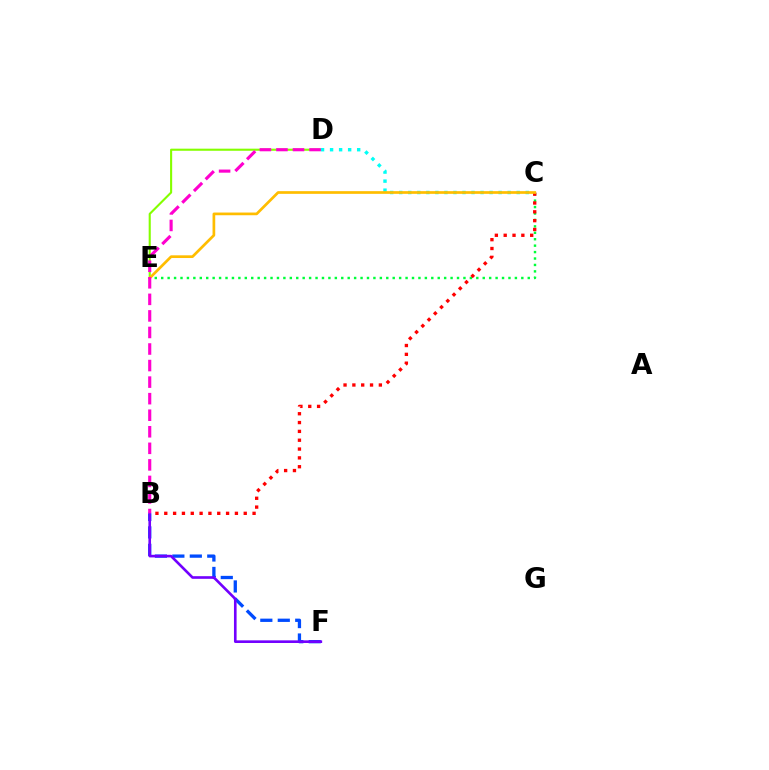{('C', 'E'): [{'color': '#00ff39', 'line_style': 'dotted', 'thickness': 1.75}, {'color': '#ffbd00', 'line_style': 'solid', 'thickness': 1.94}], ('D', 'E'): [{'color': '#84ff00', 'line_style': 'solid', 'thickness': 1.52}], ('B', 'F'): [{'color': '#004bff', 'line_style': 'dashed', 'thickness': 2.37}, {'color': '#7200ff', 'line_style': 'solid', 'thickness': 1.9}], ('B', 'C'): [{'color': '#ff0000', 'line_style': 'dotted', 'thickness': 2.4}], ('C', 'D'): [{'color': '#00fff6', 'line_style': 'dotted', 'thickness': 2.46}], ('B', 'D'): [{'color': '#ff00cf', 'line_style': 'dashed', 'thickness': 2.25}]}